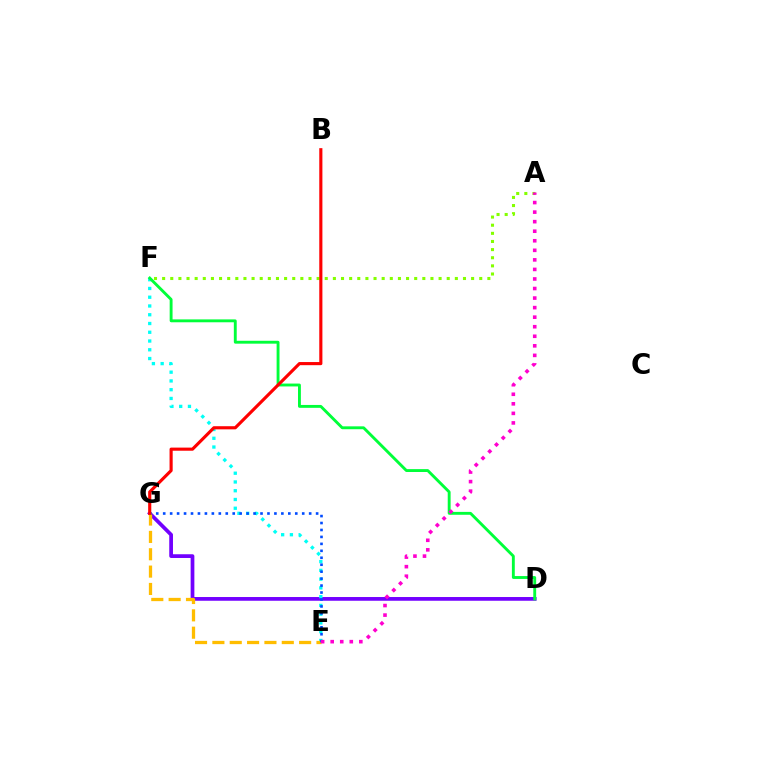{('A', 'F'): [{'color': '#84ff00', 'line_style': 'dotted', 'thickness': 2.21}], ('D', 'G'): [{'color': '#7200ff', 'line_style': 'solid', 'thickness': 2.69}], ('E', 'F'): [{'color': '#00fff6', 'line_style': 'dotted', 'thickness': 2.38}], ('E', 'G'): [{'color': '#ffbd00', 'line_style': 'dashed', 'thickness': 2.36}, {'color': '#004bff', 'line_style': 'dotted', 'thickness': 1.89}], ('D', 'F'): [{'color': '#00ff39', 'line_style': 'solid', 'thickness': 2.07}], ('A', 'E'): [{'color': '#ff00cf', 'line_style': 'dotted', 'thickness': 2.59}], ('B', 'G'): [{'color': '#ff0000', 'line_style': 'solid', 'thickness': 2.25}]}